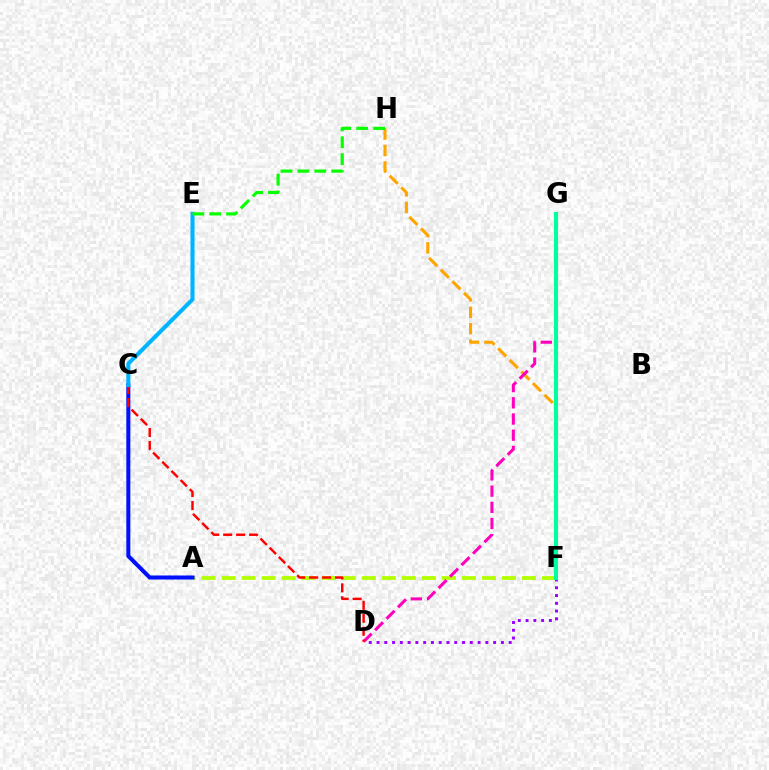{('D', 'F'): [{'color': '#9b00ff', 'line_style': 'dotted', 'thickness': 2.11}], ('F', 'H'): [{'color': '#ffa500', 'line_style': 'dashed', 'thickness': 2.23}], ('A', 'F'): [{'color': '#b3ff00', 'line_style': 'dashed', 'thickness': 2.72}], ('A', 'C'): [{'color': '#0010ff', 'line_style': 'solid', 'thickness': 2.91}], ('D', 'G'): [{'color': '#ff00bd', 'line_style': 'dashed', 'thickness': 2.2}], ('C', 'D'): [{'color': '#ff0000', 'line_style': 'dashed', 'thickness': 1.76}], ('C', 'E'): [{'color': '#00b5ff', 'line_style': 'solid', 'thickness': 2.92}], ('F', 'G'): [{'color': '#00ff9d', 'line_style': 'solid', 'thickness': 2.96}], ('E', 'H'): [{'color': '#08ff00', 'line_style': 'dashed', 'thickness': 2.3}]}